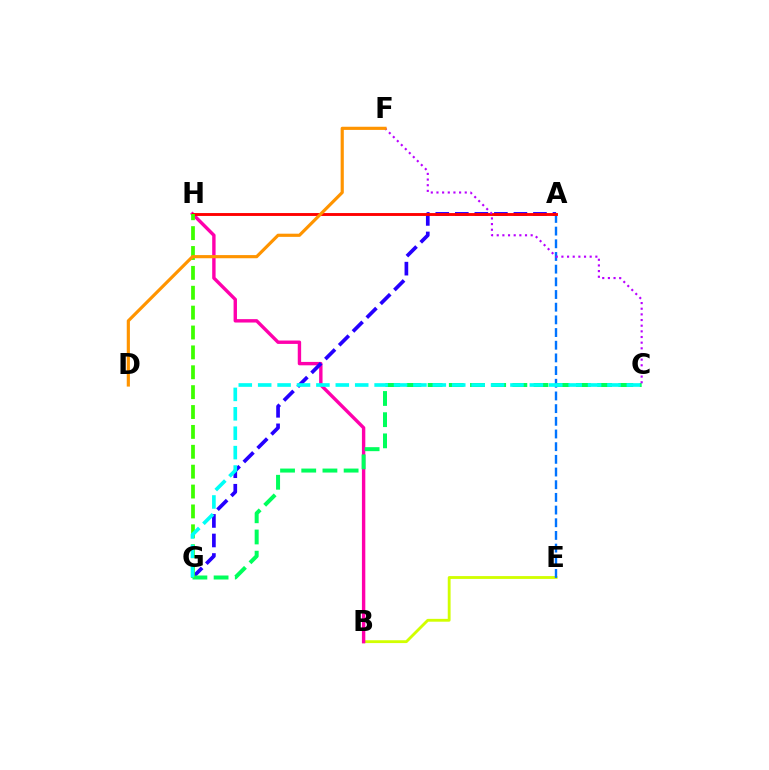{('B', 'E'): [{'color': '#d1ff00', 'line_style': 'solid', 'thickness': 2.04}], ('B', 'H'): [{'color': '#ff00ac', 'line_style': 'solid', 'thickness': 2.44}], ('A', 'G'): [{'color': '#2500ff', 'line_style': 'dashed', 'thickness': 2.65}], ('C', 'G'): [{'color': '#00ff5c', 'line_style': 'dashed', 'thickness': 2.88}, {'color': '#00fff6', 'line_style': 'dashed', 'thickness': 2.64}], ('A', 'E'): [{'color': '#0074ff', 'line_style': 'dashed', 'thickness': 1.72}], ('A', 'H'): [{'color': '#ff0000', 'line_style': 'solid', 'thickness': 2.07}], ('C', 'F'): [{'color': '#b900ff', 'line_style': 'dotted', 'thickness': 1.54}], ('G', 'H'): [{'color': '#3dff00', 'line_style': 'dashed', 'thickness': 2.7}], ('D', 'F'): [{'color': '#ff9400', 'line_style': 'solid', 'thickness': 2.28}]}